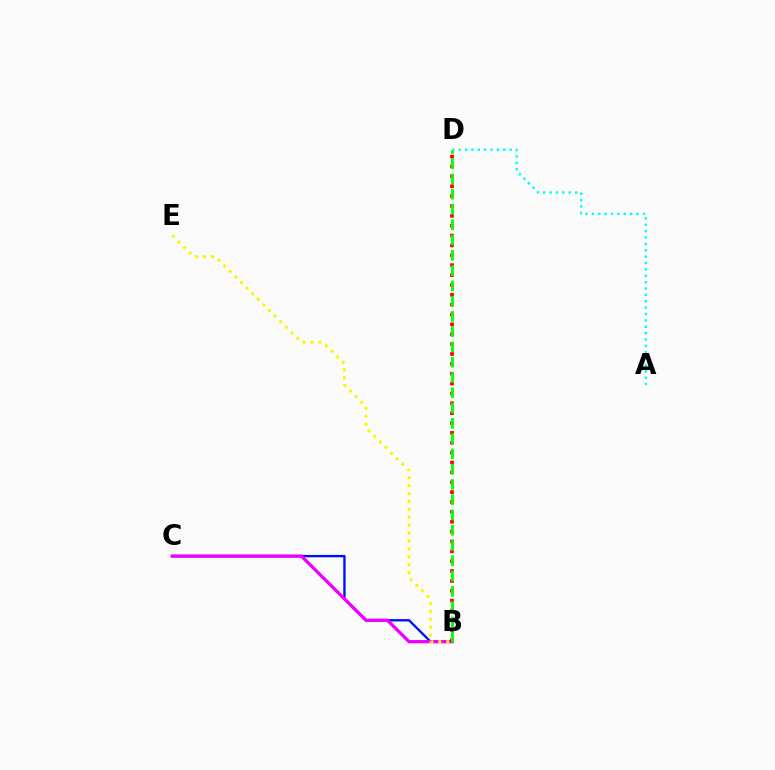{('A', 'D'): [{'color': '#00fff6', 'line_style': 'dotted', 'thickness': 1.73}], ('B', 'C'): [{'color': '#0010ff', 'line_style': 'solid', 'thickness': 1.71}, {'color': '#ee00ff', 'line_style': 'solid', 'thickness': 2.36}], ('B', 'D'): [{'color': '#ff0000', 'line_style': 'dotted', 'thickness': 2.68}, {'color': '#08ff00', 'line_style': 'dashed', 'thickness': 2.07}], ('B', 'E'): [{'color': '#fcf500', 'line_style': 'dotted', 'thickness': 2.15}]}